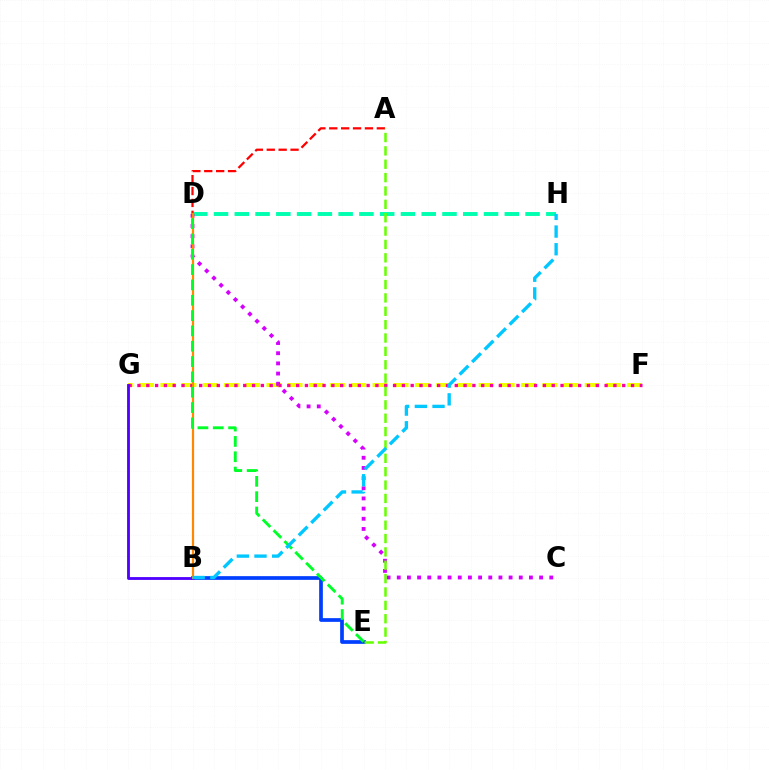{('D', 'H'): [{'color': '#00ffaf', 'line_style': 'dashed', 'thickness': 2.82}], ('F', 'G'): [{'color': '#eeff00', 'line_style': 'dashed', 'thickness': 2.88}, {'color': '#ff00a0', 'line_style': 'dotted', 'thickness': 2.39}], ('C', 'D'): [{'color': '#d600ff', 'line_style': 'dotted', 'thickness': 2.76}], ('B', 'E'): [{'color': '#003fff', 'line_style': 'solid', 'thickness': 2.67}], ('A', 'D'): [{'color': '#ff0000', 'line_style': 'dashed', 'thickness': 1.62}], ('B', 'G'): [{'color': '#4f00ff', 'line_style': 'solid', 'thickness': 2.03}], ('A', 'E'): [{'color': '#66ff00', 'line_style': 'dashed', 'thickness': 1.82}], ('B', 'D'): [{'color': '#ff8800', 'line_style': 'solid', 'thickness': 1.59}], ('D', 'E'): [{'color': '#00ff27', 'line_style': 'dashed', 'thickness': 2.08}], ('B', 'H'): [{'color': '#00c7ff', 'line_style': 'dashed', 'thickness': 2.4}]}